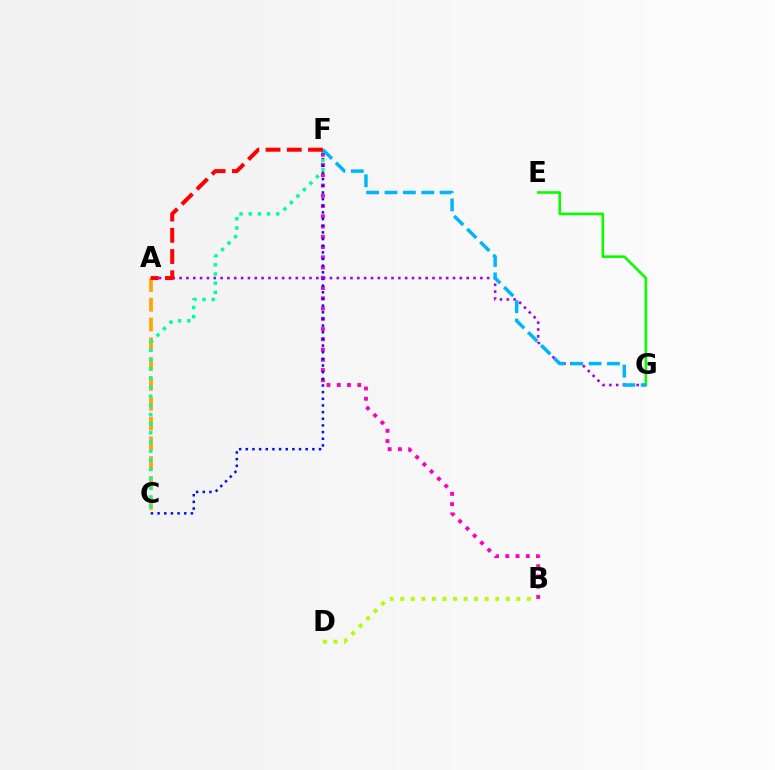{('B', 'D'): [{'color': '#b3ff00', 'line_style': 'dotted', 'thickness': 2.87}], ('A', 'C'): [{'color': '#ffa500', 'line_style': 'dashed', 'thickness': 2.69}], ('B', 'F'): [{'color': '#ff00bd', 'line_style': 'dotted', 'thickness': 2.79}], ('E', 'G'): [{'color': '#08ff00', 'line_style': 'solid', 'thickness': 1.87}], ('C', 'F'): [{'color': '#0010ff', 'line_style': 'dotted', 'thickness': 1.81}, {'color': '#00ff9d', 'line_style': 'dotted', 'thickness': 2.49}], ('A', 'G'): [{'color': '#9b00ff', 'line_style': 'dotted', 'thickness': 1.86}], ('F', 'G'): [{'color': '#00b5ff', 'line_style': 'dashed', 'thickness': 2.5}], ('A', 'F'): [{'color': '#ff0000', 'line_style': 'dashed', 'thickness': 2.88}]}